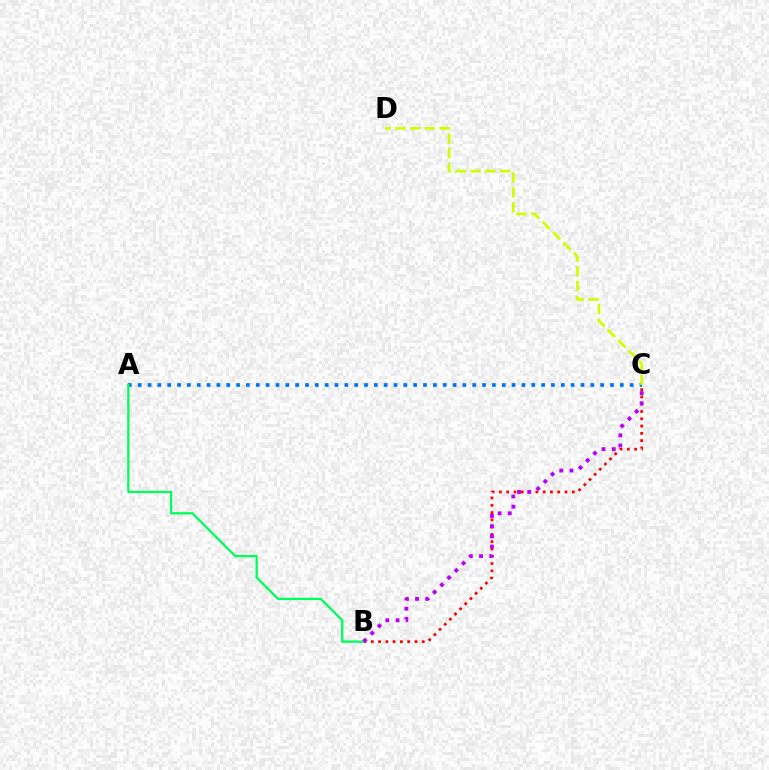{('A', 'C'): [{'color': '#0074ff', 'line_style': 'dotted', 'thickness': 2.67}], ('B', 'C'): [{'color': '#ff0000', 'line_style': 'dotted', 'thickness': 1.98}, {'color': '#b900ff', 'line_style': 'dotted', 'thickness': 2.78}], ('C', 'D'): [{'color': '#d1ff00', 'line_style': 'dashed', 'thickness': 2.01}], ('A', 'B'): [{'color': '#00ff5c', 'line_style': 'solid', 'thickness': 1.66}]}